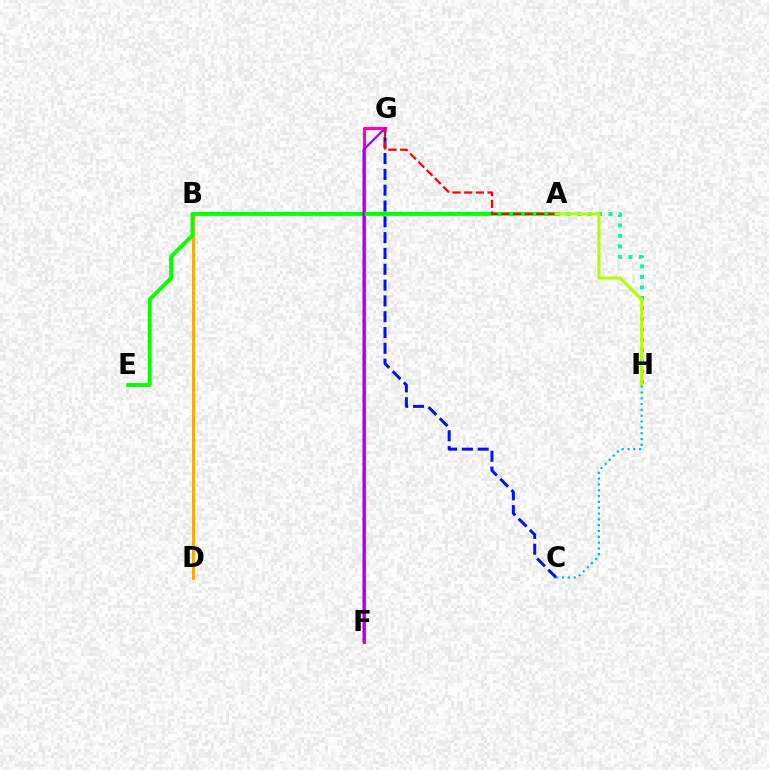{('B', 'D'): [{'color': '#ffa500', 'line_style': 'solid', 'thickness': 2.09}], ('C', 'G'): [{'color': '#0010ff', 'line_style': 'dashed', 'thickness': 2.15}], ('A', 'H'): [{'color': '#00ff9d', 'line_style': 'dotted', 'thickness': 2.85}, {'color': '#b3ff00', 'line_style': 'solid', 'thickness': 2.2}], ('F', 'G'): [{'color': '#ff00bd', 'line_style': 'solid', 'thickness': 2.28}, {'color': '#9b00ff', 'line_style': 'solid', 'thickness': 1.57}], ('A', 'E'): [{'color': '#08ff00', 'line_style': 'solid', 'thickness': 2.84}], ('A', 'G'): [{'color': '#ff0000', 'line_style': 'dashed', 'thickness': 1.59}], ('C', 'H'): [{'color': '#00b5ff', 'line_style': 'dotted', 'thickness': 1.58}]}